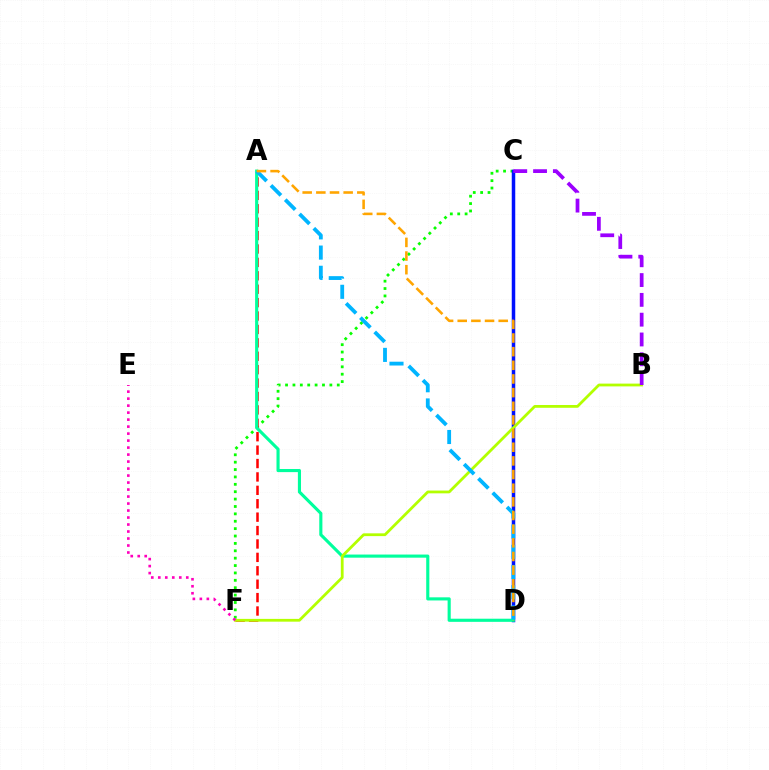{('C', 'F'): [{'color': '#08ff00', 'line_style': 'dotted', 'thickness': 2.01}], ('A', 'F'): [{'color': '#ff0000', 'line_style': 'dashed', 'thickness': 1.82}], ('C', 'D'): [{'color': '#0010ff', 'line_style': 'solid', 'thickness': 2.52}], ('A', 'D'): [{'color': '#00ff9d', 'line_style': 'solid', 'thickness': 2.25}, {'color': '#00b5ff', 'line_style': 'dashed', 'thickness': 2.74}, {'color': '#ffa500', 'line_style': 'dashed', 'thickness': 1.85}], ('B', 'F'): [{'color': '#b3ff00', 'line_style': 'solid', 'thickness': 2.0}], ('B', 'C'): [{'color': '#9b00ff', 'line_style': 'dashed', 'thickness': 2.69}], ('E', 'F'): [{'color': '#ff00bd', 'line_style': 'dotted', 'thickness': 1.9}]}